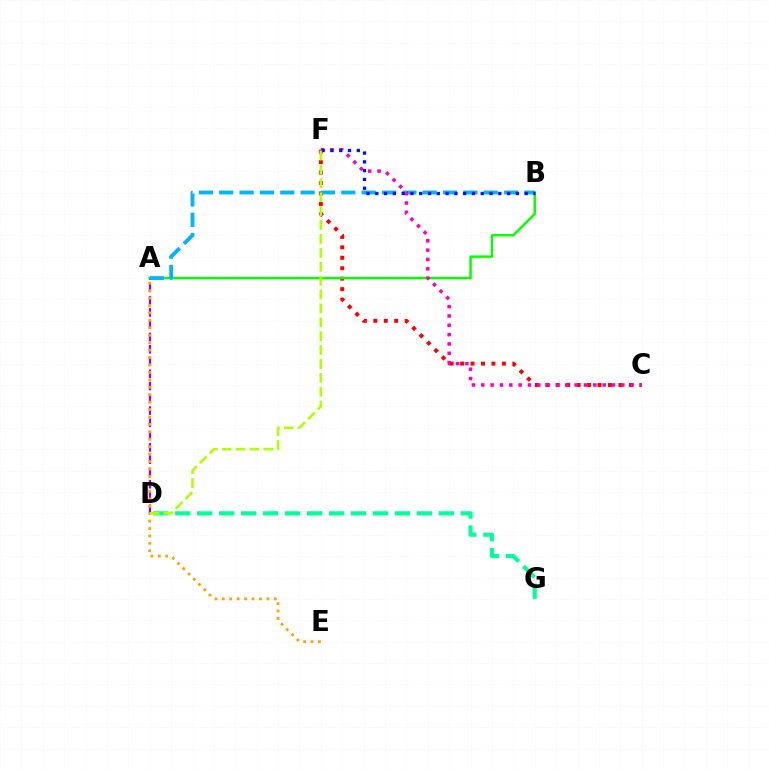{('C', 'F'): [{'color': '#ff0000', 'line_style': 'dotted', 'thickness': 2.84}, {'color': '#ff00bd', 'line_style': 'dotted', 'thickness': 2.54}], ('A', 'D'): [{'color': '#9b00ff', 'line_style': 'dashed', 'thickness': 1.67}], ('A', 'B'): [{'color': '#08ff00', 'line_style': 'solid', 'thickness': 1.77}, {'color': '#00b5ff', 'line_style': 'dashed', 'thickness': 2.76}], ('D', 'G'): [{'color': '#00ff9d', 'line_style': 'dashed', 'thickness': 2.98}], ('A', 'E'): [{'color': '#ffa500', 'line_style': 'dotted', 'thickness': 2.02}], ('B', 'F'): [{'color': '#0010ff', 'line_style': 'dotted', 'thickness': 2.39}], ('D', 'F'): [{'color': '#b3ff00', 'line_style': 'dashed', 'thickness': 1.89}]}